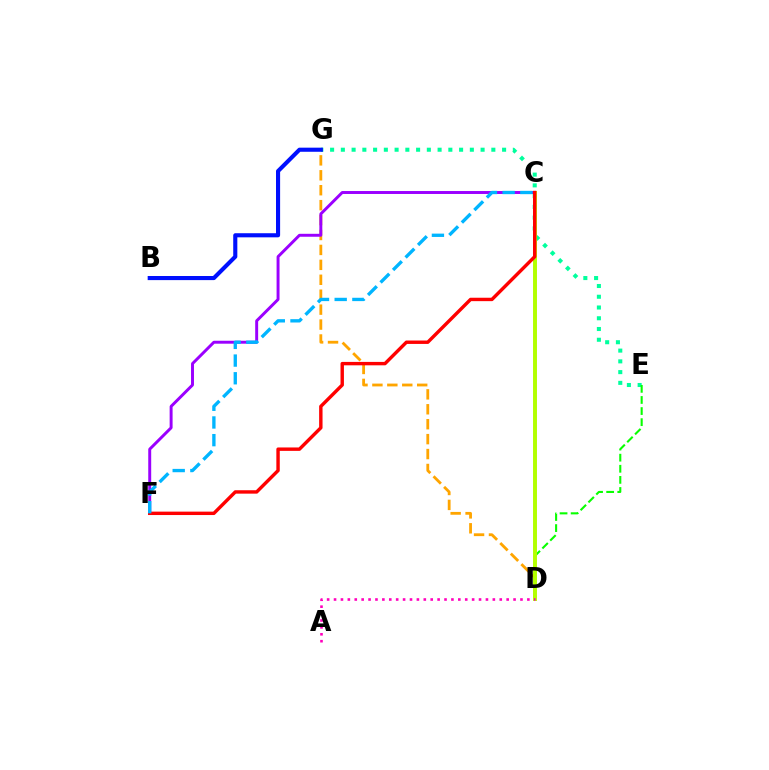{('E', 'G'): [{'color': '#00ff9d', 'line_style': 'dotted', 'thickness': 2.92}], ('D', 'E'): [{'color': '#08ff00', 'line_style': 'dashed', 'thickness': 1.51}], ('D', 'G'): [{'color': '#ffa500', 'line_style': 'dashed', 'thickness': 2.03}], ('C', 'F'): [{'color': '#9b00ff', 'line_style': 'solid', 'thickness': 2.12}, {'color': '#ff0000', 'line_style': 'solid', 'thickness': 2.45}, {'color': '#00b5ff', 'line_style': 'dashed', 'thickness': 2.4}], ('B', 'G'): [{'color': '#0010ff', 'line_style': 'solid', 'thickness': 2.96}], ('C', 'D'): [{'color': '#b3ff00', 'line_style': 'solid', 'thickness': 2.84}], ('A', 'D'): [{'color': '#ff00bd', 'line_style': 'dotted', 'thickness': 1.88}]}